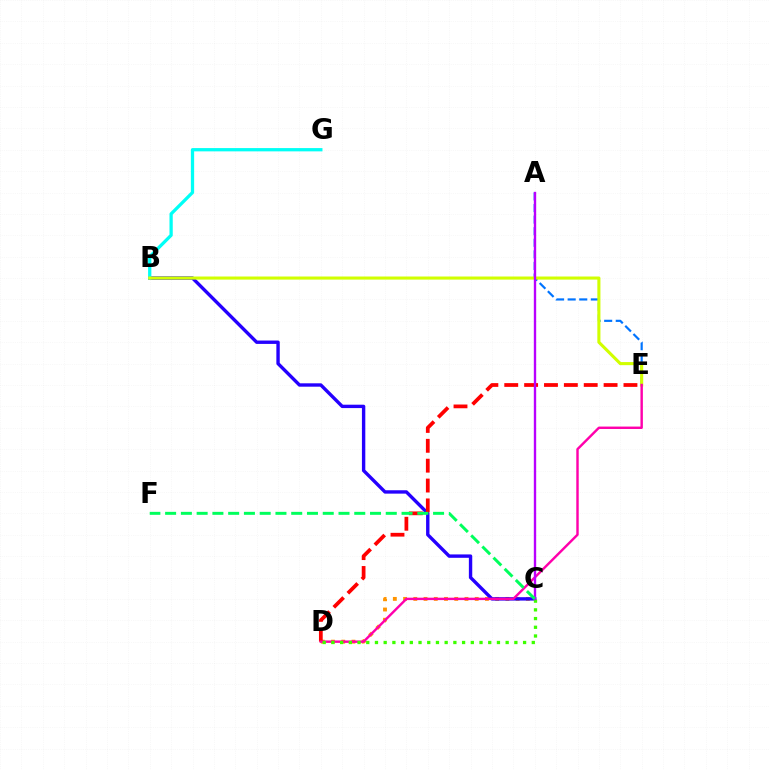{('C', 'D'): [{'color': '#ff9400', 'line_style': 'dotted', 'thickness': 2.78}, {'color': '#3dff00', 'line_style': 'dotted', 'thickness': 2.37}], ('B', 'C'): [{'color': '#2500ff', 'line_style': 'solid', 'thickness': 2.44}], ('D', 'E'): [{'color': '#ff0000', 'line_style': 'dashed', 'thickness': 2.7}, {'color': '#ff00ac', 'line_style': 'solid', 'thickness': 1.74}], ('B', 'G'): [{'color': '#00fff6', 'line_style': 'solid', 'thickness': 2.35}], ('A', 'E'): [{'color': '#0074ff', 'line_style': 'dashed', 'thickness': 1.57}], ('B', 'E'): [{'color': '#d1ff00', 'line_style': 'solid', 'thickness': 2.23}], ('A', 'C'): [{'color': '#b900ff', 'line_style': 'solid', 'thickness': 1.7}], ('C', 'F'): [{'color': '#00ff5c', 'line_style': 'dashed', 'thickness': 2.14}]}